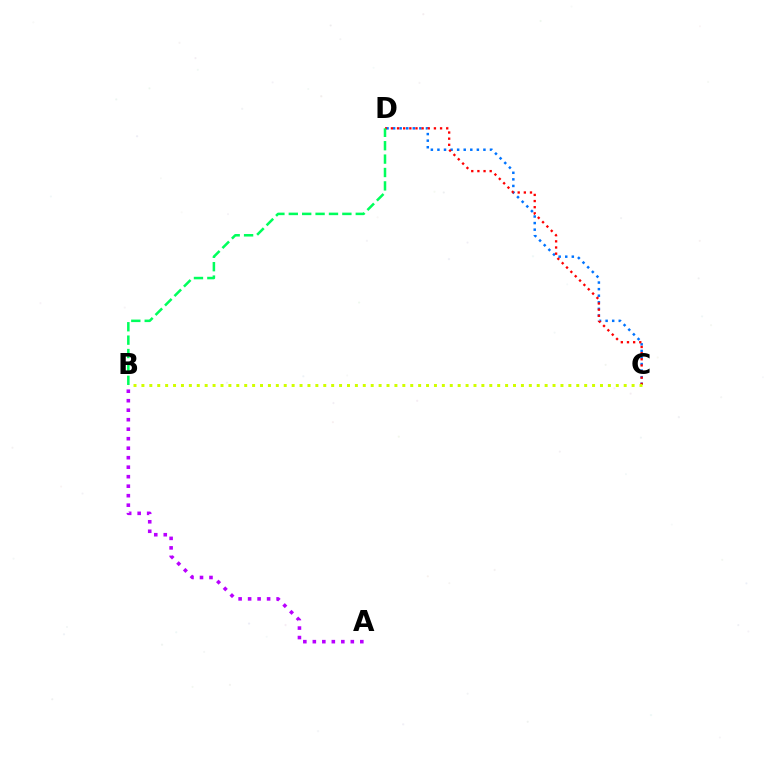{('C', 'D'): [{'color': '#0074ff', 'line_style': 'dotted', 'thickness': 1.79}, {'color': '#ff0000', 'line_style': 'dotted', 'thickness': 1.67}], ('A', 'B'): [{'color': '#b900ff', 'line_style': 'dotted', 'thickness': 2.58}], ('B', 'C'): [{'color': '#d1ff00', 'line_style': 'dotted', 'thickness': 2.15}], ('B', 'D'): [{'color': '#00ff5c', 'line_style': 'dashed', 'thickness': 1.82}]}